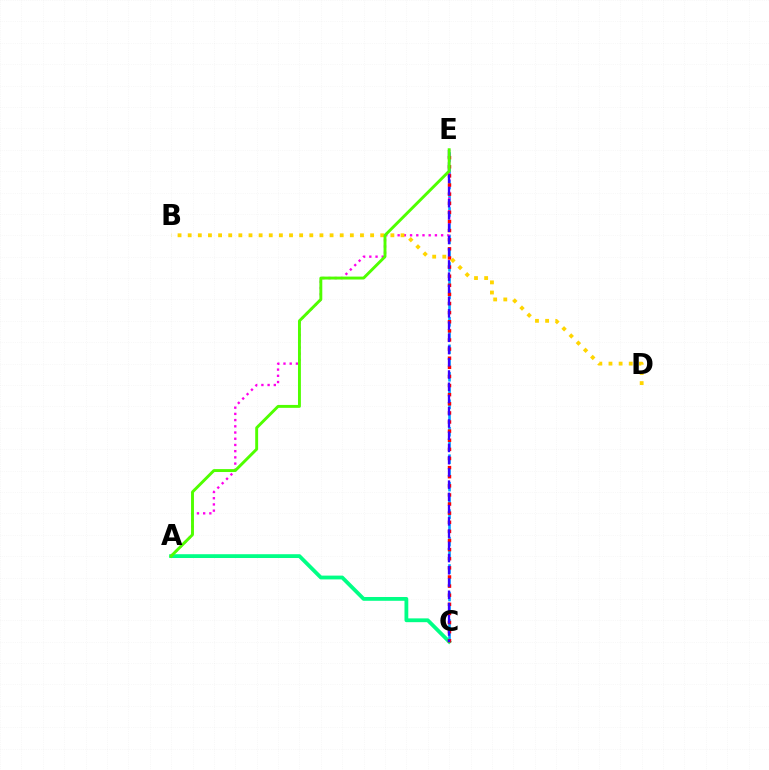{('C', 'E'): [{'color': '#009eff', 'line_style': 'dashed', 'thickness': 1.87}, {'color': '#ff0000', 'line_style': 'dotted', 'thickness': 2.48}, {'color': '#3700ff', 'line_style': 'dashed', 'thickness': 1.66}], ('A', 'C'): [{'color': '#00ff86', 'line_style': 'solid', 'thickness': 2.74}], ('A', 'E'): [{'color': '#ff00ed', 'line_style': 'dotted', 'thickness': 1.69}, {'color': '#4fff00', 'line_style': 'solid', 'thickness': 2.1}], ('B', 'D'): [{'color': '#ffd500', 'line_style': 'dotted', 'thickness': 2.75}]}